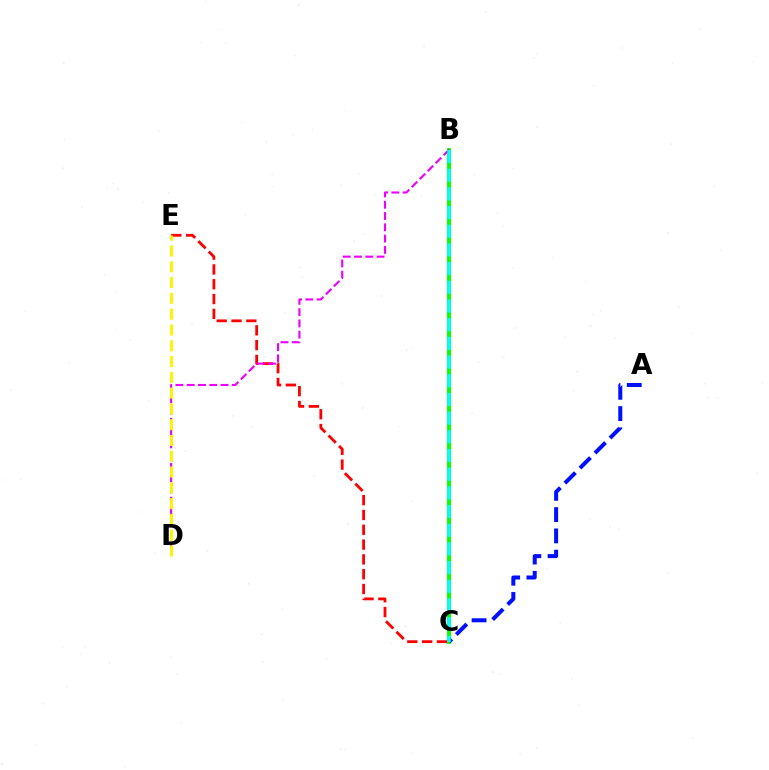{('B', 'C'): [{'color': '#08ff00', 'line_style': 'solid', 'thickness': 2.8}, {'color': '#00fff6', 'line_style': 'dashed', 'thickness': 2.54}], ('C', 'E'): [{'color': '#ff0000', 'line_style': 'dashed', 'thickness': 2.01}], ('B', 'D'): [{'color': '#ee00ff', 'line_style': 'dashed', 'thickness': 1.53}], ('A', 'C'): [{'color': '#0010ff', 'line_style': 'dashed', 'thickness': 2.89}], ('D', 'E'): [{'color': '#fcf500', 'line_style': 'dashed', 'thickness': 2.14}]}